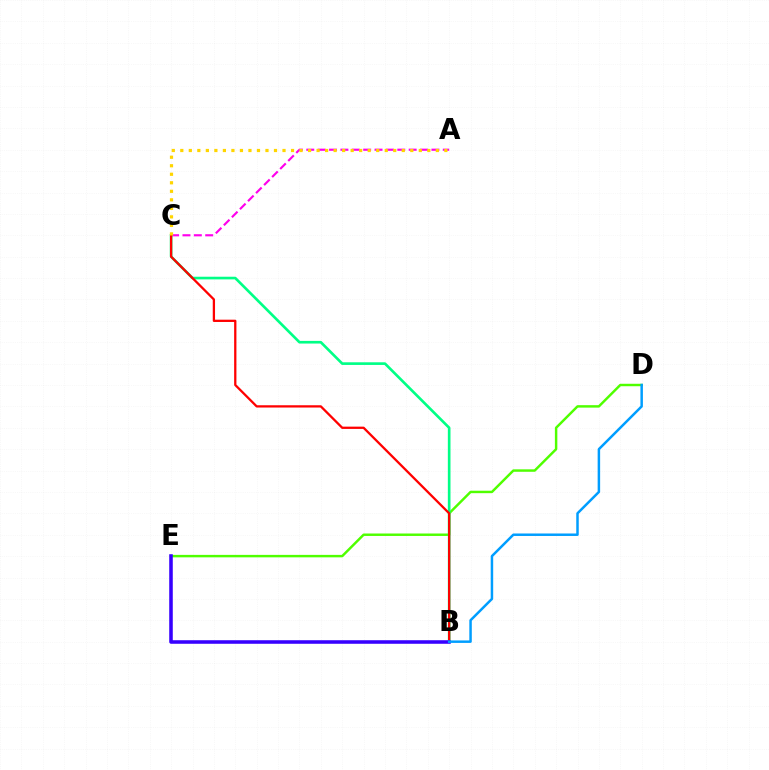{('A', 'C'): [{'color': '#ff00ed', 'line_style': 'dashed', 'thickness': 1.55}, {'color': '#ffd500', 'line_style': 'dotted', 'thickness': 2.31}], ('D', 'E'): [{'color': '#4fff00', 'line_style': 'solid', 'thickness': 1.77}], ('B', 'C'): [{'color': '#00ff86', 'line_style': 'solid', 'thickness': 1.91}, {'color': '#ff0000', 'line_style': 'solid', 'thickness': 1.64}], ('B', 'E'): [{'color': '#3700ff', 'line_style': 'solid', 'thickness': 2.56}], ('B', 'D'): [{'color': '#009eff', 'line_style': 'solid', 'thickness': 1.79}]}